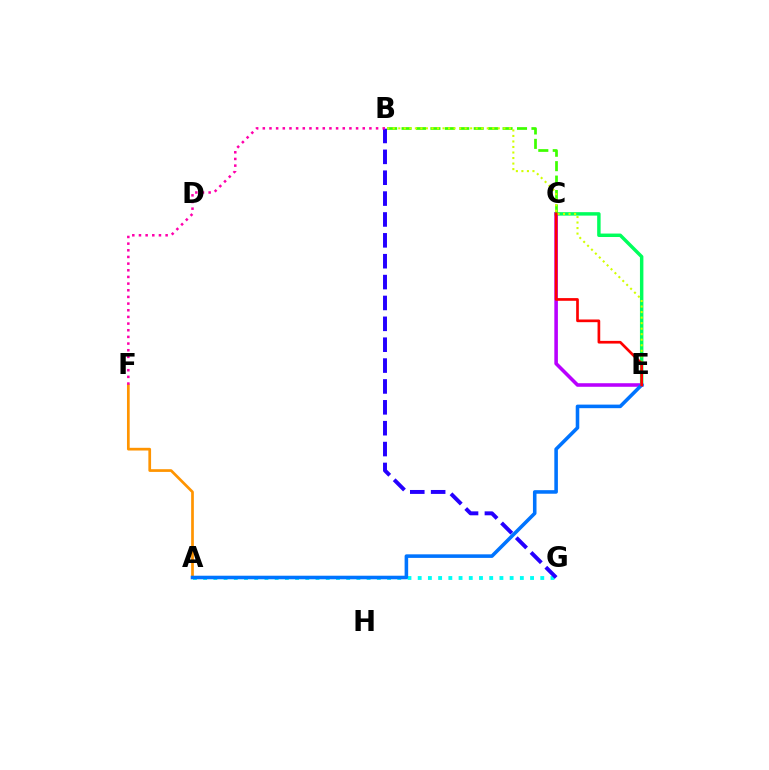{('A', 'F'): [{'color': '#ff9400', 'line_style': 'solid', 'thickness': 1.95}], ('A', 'G'): [{'color': '#00fff6', 'line_style': 'dotted', 'thickness': 2.78}], ('C', 'E'): [{'color': '#00ff5c', 'line_style': 'solid', 'thickness': 2.49}, {'color': '#b900ff', 'line_style': 'solid', 'thickness': 2.57}, {'color': '#ff0000', 'line_style': 'solid', 'thickness': 1.93}], ('B', 'C'): [{'color': '#3dff00', 'line_style': 'dashed', 'thickness': 1.96}], ('B', 'G'): [{'color': '#2500ff', 'line_style': 'dashed', 'thickness': 2.84}], ('B', 'E'): [{'color': '#d1ff00', 'line_style': 'dotted', 'thickness': 1.5}], ('A', 'E'): [{'color': '#0074ff', 'line_style': 'solid', 'thickness': 2.57}], ('B', 'F'): [{'color': '#ff00ac', 'line_style': 'dotted', 'thickness': 1.81}]}